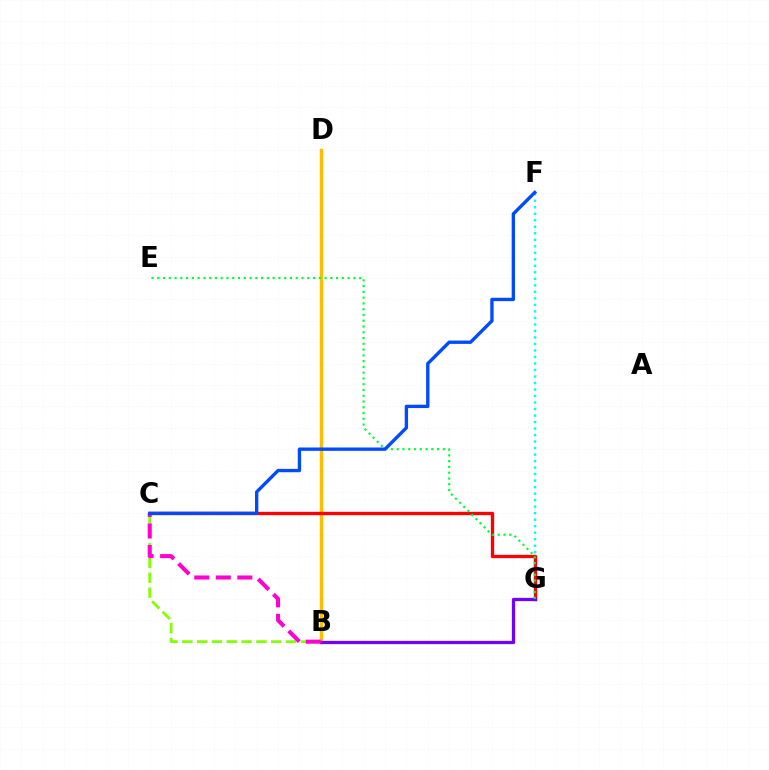{('F', 'G'): [{'color': '#00fff6', 'line_style': 'dotted', 'thickness': 1.77}], ('B', 'C'): [{'color': '#84ff00', 'line_style': 'dashed', 'thickness': 2.01}, {'color': '#ff00cf', 'line_style': 'dashed', 'thickness': 2.92}], ('B', 'D'): [{'color': '#ffbd00', 'line_style': 'solid', 'thickness': 2.51}], ('C', 'G'): [{'color': '#ff0000', 'line_style': 'solid', 'thickness': 2.4}], ('B', 'G'): [{'color': '#7200ff', 'line_style': 'solid', 'thickness': 2.36}], ('E', 'G'): [{'color': '#00ff39', 'line_style': 'dotted', 'thickness': 1.57}], ('C', 'F'): [{'color': '#004bff', 'line_style': 'solid', 'thickness': 2.41}]}